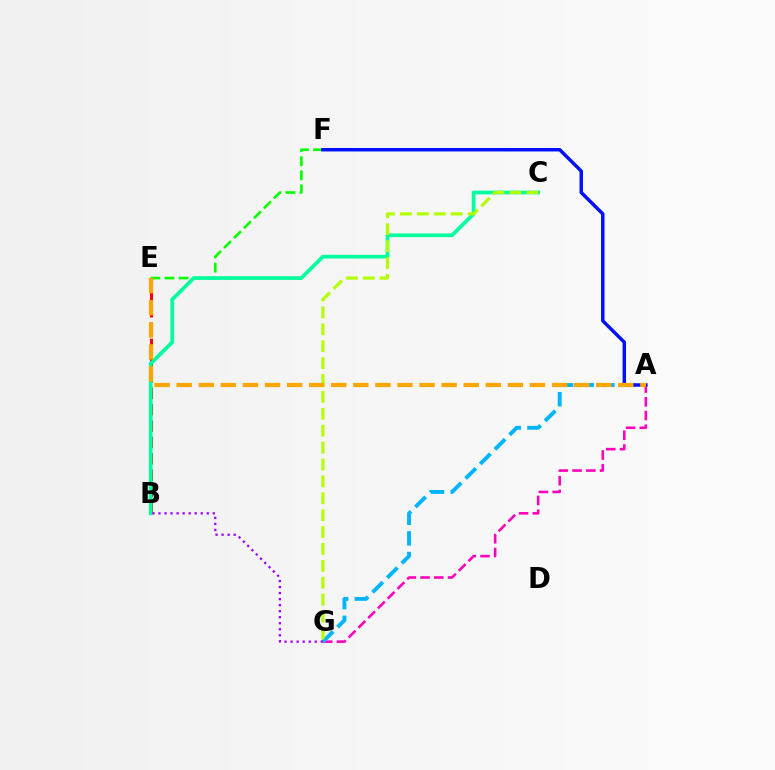{('A', 'G'): [{'color': '#ff00bd', 'line_style': 'dashed', 'thickness': 1.87}, {'color': '#00b5ff', 'line_style': 'dashed', 'thickness': 2.8}], ('B', 'E'): [{'color': '#ff0000', 'line_style': 'dashed', 'thickness': 2.22}], ('E', 'F'): [{'color': '#08ff00', 'line_style': 'dashed', 'thickness': 1.91}], ('B', 'C'): [{'color': '#00ff9d', 'line_style': 'solid', 'thickness': 2.68}], ('C', 'G'): [{'color': '#b3ff00', 'line_style': 'dashed', 'thickness': 2.3}], ('A', 'F'): [{'color': '#0010ff', 'line_style': 'solid', 'thickness': 2.48}], ('A', 'E'): [{'color': '#ffa500', 'line_style': 'dashed', 'thickness': 3.0}], ('B', 'G'): [{'color': '#9b00ff', 'line_style': 'dotted', 'thickness': 1.64}]}